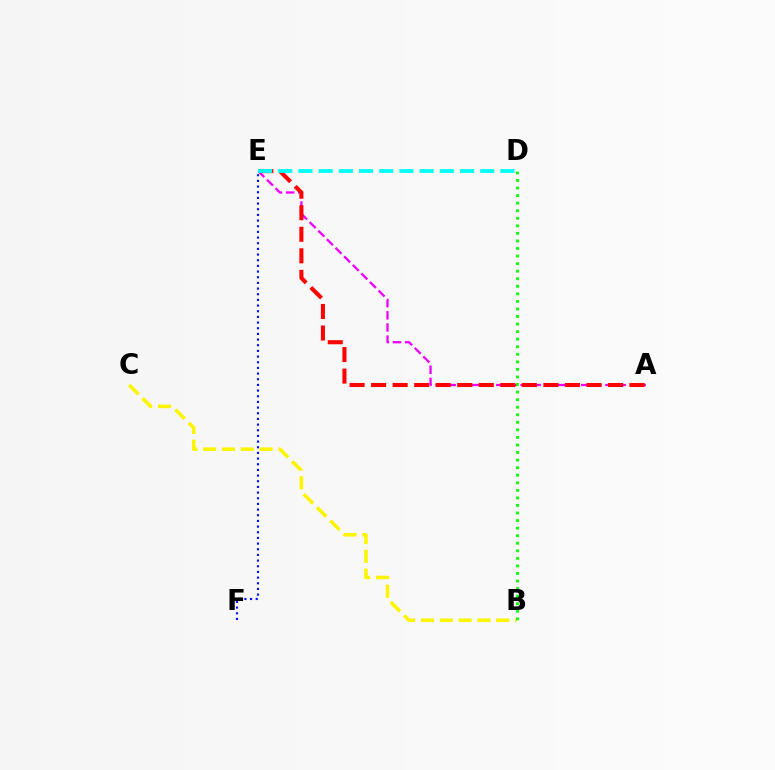{('A', 'E'): [{'color': '#ee00ff', 'line_style': 'dashed', 'thickness': 1.65}, {'color': '#ff0000', 'line_style': 'dashed', 'thickness': 2.93}], ('E', 'F'): [{'color': '#0010ff', 'line_style': 'dotted', 'thickness': 1.54}], ('B', 'C'): [{'color': '#fcf500', 'line_style': 'dashed', 'thickness': 2.56}], ('B', 'D'): [{'color': '#08ff00', 'line_style': 'dotted', 'thickness': 2.05}], ('D', 'E'): [{'color': '#00fff6', 'line_style': 'dashed', 'thickness': 2.74}]}